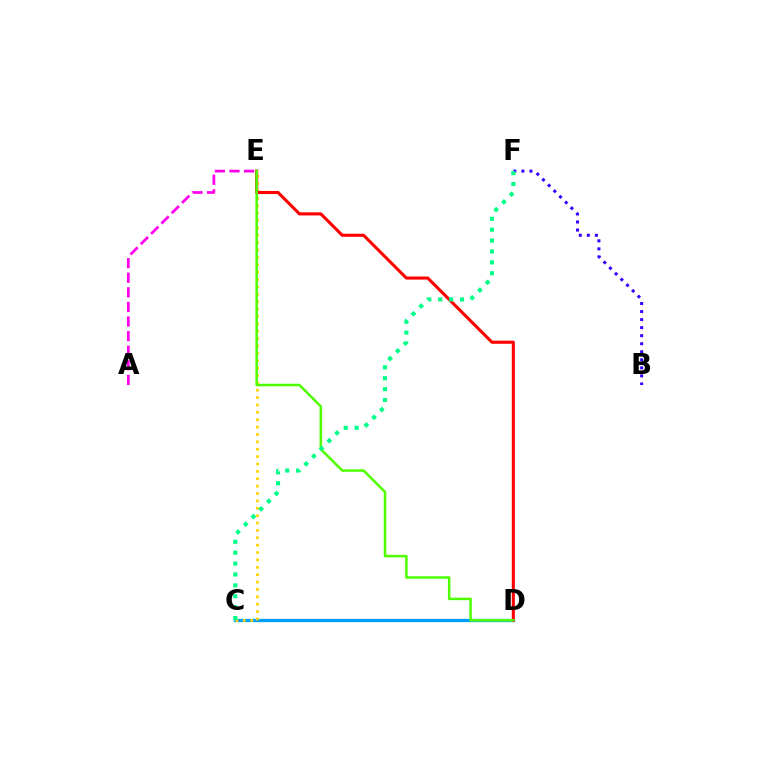{('C', 'D'): [{'color': '#009eff', 'line_style': 'solid', 'thickness': 2.36}], ('C', 'E'): [{'color': '#ffd500', 'line_style': 'dotted', 'thickness': 2.0}], ('A', 'E'): [{'color': '#ff00ed', 'line_style': 'dashed', 'thickness': 1.98}], ('D', 'E'): [{'color': '#ff0000', 'line_style': 'solid', 'thickness': 2.22}, {'color': '#4fff00', 'line_style': 'solid', 'thickness': 1.82}], ('B', 'F'): [{'color': '#3700ff', 'line_style': 'dotted', 'thickness': 2.19}], ('C', 'F'): [{'color': '#00ff86', 'line_style': 'dotted', 'thickness': 2.96}]}